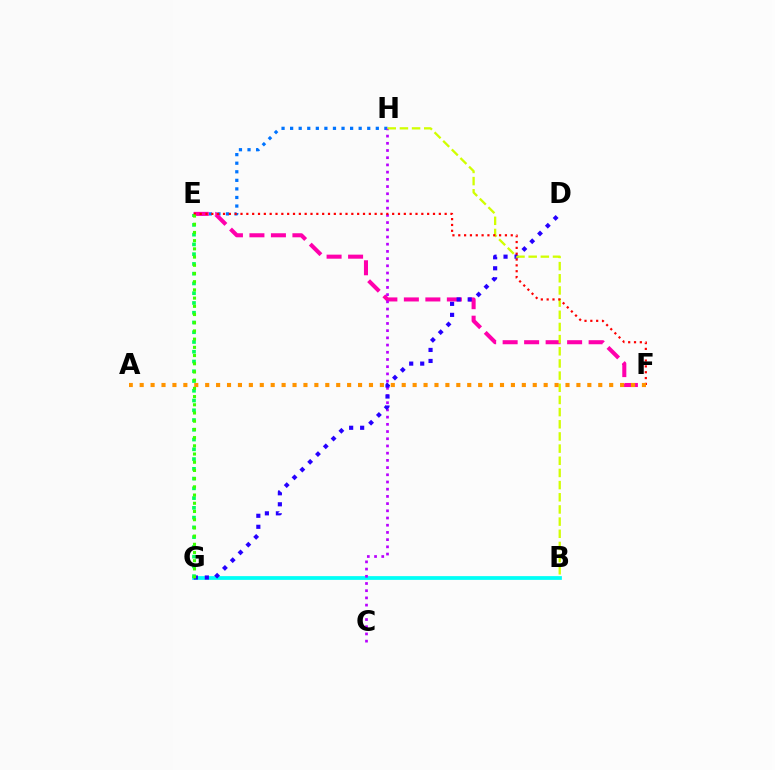{('B', 'G'): [{'color': '#00fff6', 'line_style': 'solid', 'thickness': 2.7}], ('E', 'H'): [{'color': '#0074ff', 'line_style': 'dotted', 'thickness': 2.33}], ('E', 'F'): [{'color': '#ff00ac', 'line_style': 'dashed', 'thickness': 2.92}, {'color': '#ff0000', 'line_style': 'dotted', 'thickness': 1.58}], ('C', 'H'): [{'color': '#b900ff', 'line_style': 'dotted', 'thickness': 1.96}], ('D', 'G'): [{'color': '#2500ff', 'line_style': 'dotted', 'thickness': 2.99}], ('E', 'G'): [{'color': '#00ff5c', 'line_style': 'dotted', 'thickness': 2.65}, {'color': '#3dff00', 'line_style': 'dotted', 'thickness': 2.23}], ('B', 'H'): [{'color': '#d1ff00', 'line_style': 'dashed', 'thickness': 1.65}], ('A', 'F'): [{'color': '#ff9400', 'line_style': 'dotted', 'thickness': 2.97}]}